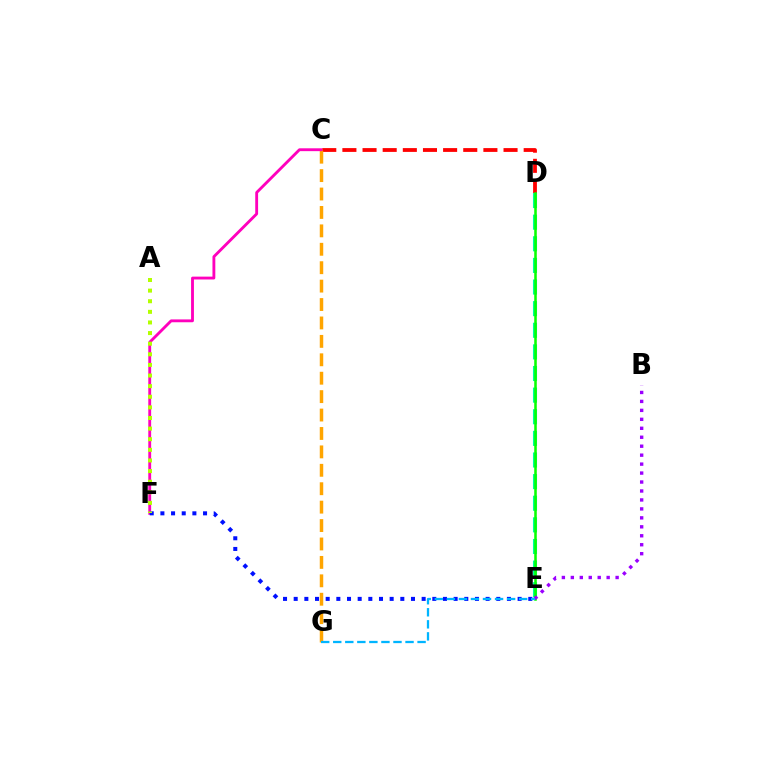{('C', 'D'): [{'color': '#ff0000', 'line_style': 'dashed', 'thickness': 2.74}], ('D', 'E'): [{'color': '#00ff9d', 'line_style': 'dashed', 'thickness': 2.94}, {'color': '#08ff00', 'line_style': 'solid', 'thickness': 1.83}], ('C', 'G'): [{'color': '#ffa500', 'line_style': 'dashed', 'thickness': 2.5}], ('C', 'F'): [{'color': '#ff00bd', 'line_style': 'solid', 'thickness': 2.05}], ('E', 'F'): [{'color': '#0010ff', 'line_style': 'dotted', 'thickness': 2.9}], ('A', 'F'): [{'color': '#b3ff00', 'line_style': 'dotted', 'thickness': 2.88}], ('B', 'E'): [{'color': '#9b00ff', 'line_style': 'dotted', 'thickness': 2.43}], ('E', 'G'): [{'color': '#00b5ff', 'line_style': 'dashed', 'thickness': 1.64}]}